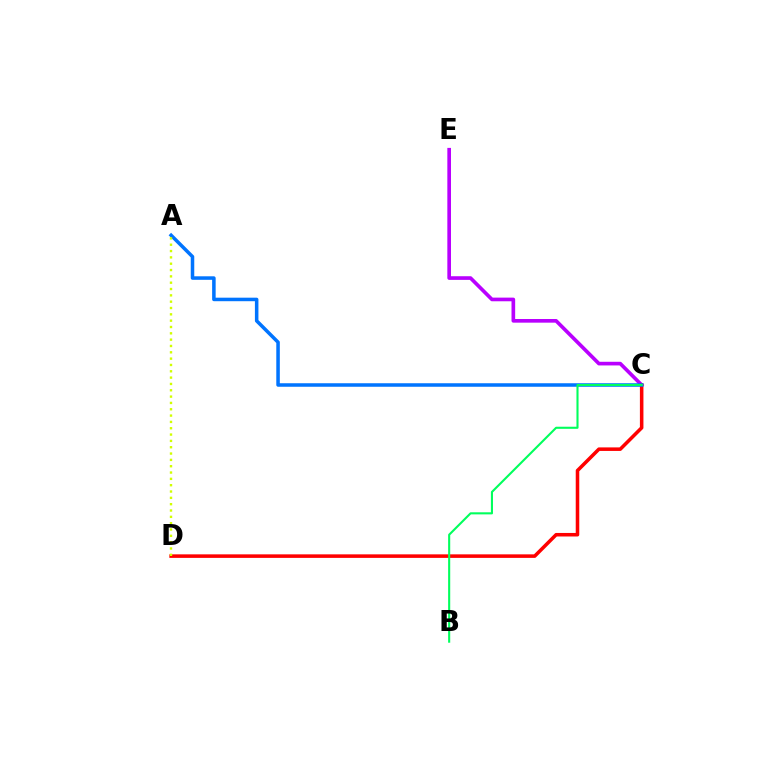{('C', 'E'): [{'color': '#b900ff', 'line_style': 'solid', 'thickness': 2.63}], ('C', 'D'): [{'color': '#ff0000', 'line_style': 'solid', 'thickness': 2.55}], ('A', 'C'): [{'color': '#0074ff', 'line_style': 'solid', 'thickness': 2.54}], ('B', 'C'): [{'color': '#00ff5c', 'line_style': 'solid', 'thickness': 1.51}], ('A', 'D'): [{'color': '#d1ff00', 'line_style': 'dotted', 'thickness': 1.72}]}